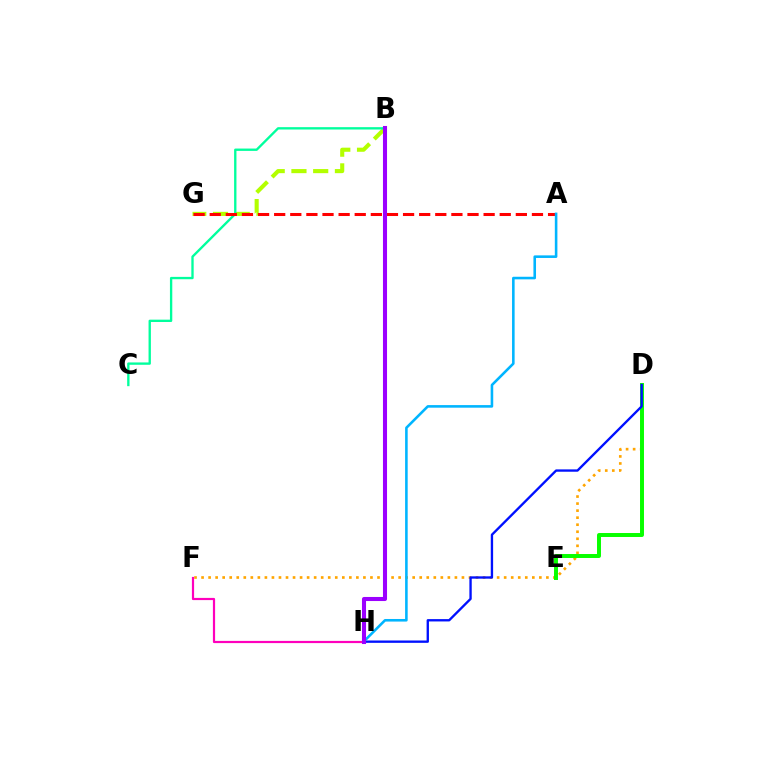{('D', 'F'): [{'color': '#ffa500', 'line_style': 'dotted', 'thickness': 1.91}], ('B', 'G'): [{'color': '#b3ff00', 'line_style': 'dashed', 'thickness': 2.95}], ('B', 'C'): [{'color': '#00ff9d', 'line_style': 'solid', 'thickness': 1.69}], ('A', 'G'): [{'color': '#ff0000', 'line_style': 'dashed', 'thickness': 2.19}], ('D', 'E'): [{'color': '#08ff00', 'line_style': 'solid', 'thickness': 2.85}], ('D', 'H'): [{'color': '#0010ff', 'line_style': 'solid', 'thickness': 1.69}], ('F', 'H'): [{'color': '#ff00bd', 'line_style': 'solid', 'thickness': 1.58}], ('A', 'H'): [{'color': '#00b5ff', 'line_style': 'solid', 'thickness': 1.86}], ('B', 'H'): [{'color': '#9b00ff', 'line_style': 'solid', 'thickness': 2.93}]}